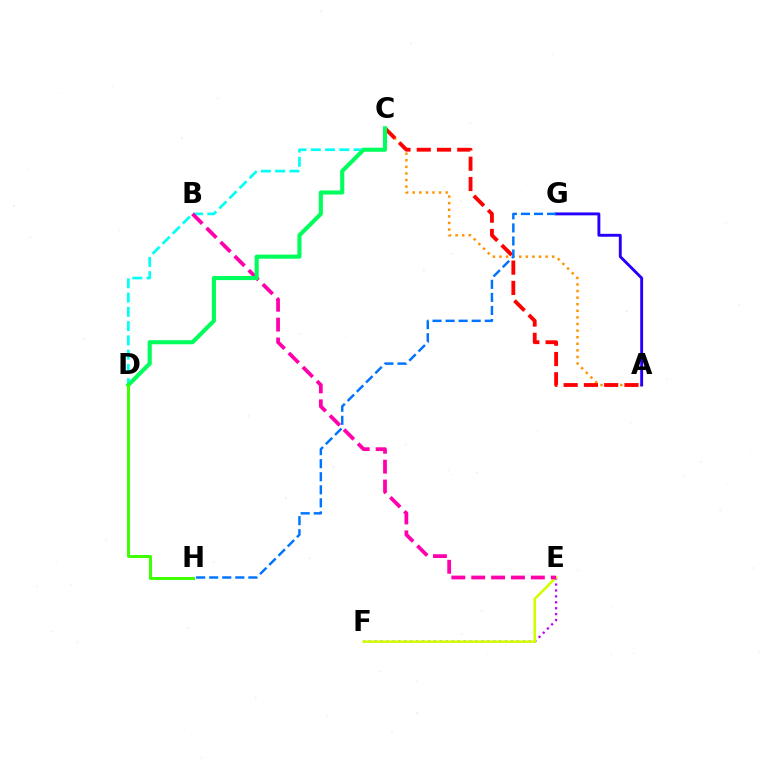{('A', 'C'): [{'color': '#ff9400', 'line_style': 'dotted', 'thickness': 1.79}, {'color': '#ff0000', 'line_style': 'dashed', 'thickness': 2.75}], ('E', 'F'): [{'color': '#b900ff', 'line_style': 'dotted', 'thickness': 1.61}, {'color': '#d1ff00', 'line_style': 'solid', 'thickness': 1.83}], ('C', 'D'): [{'color': '#00fff6', 'line_style': 'dashed', 'thickness': 1.94}, {'color': '#00ff5c', 'line_style': 'solid', 'thickness': 2.96}], ('A', 'G'): [{'color': '#2500ff', 'line_style': 'solid', 'thickness': 2.08}], ('G', 'H'): [{'color': '#0074ff', 'line_style': 'dashed', 'thickness': 1.77}], ('B', 'E'): [{'color': '#ff00ac', 'line_style': 'dashed', 'thickness': 2.7}], ('D', 'H'): [{'color': '#3dff00', 'line_style': 'solid', 'thickness': 2.13}]}